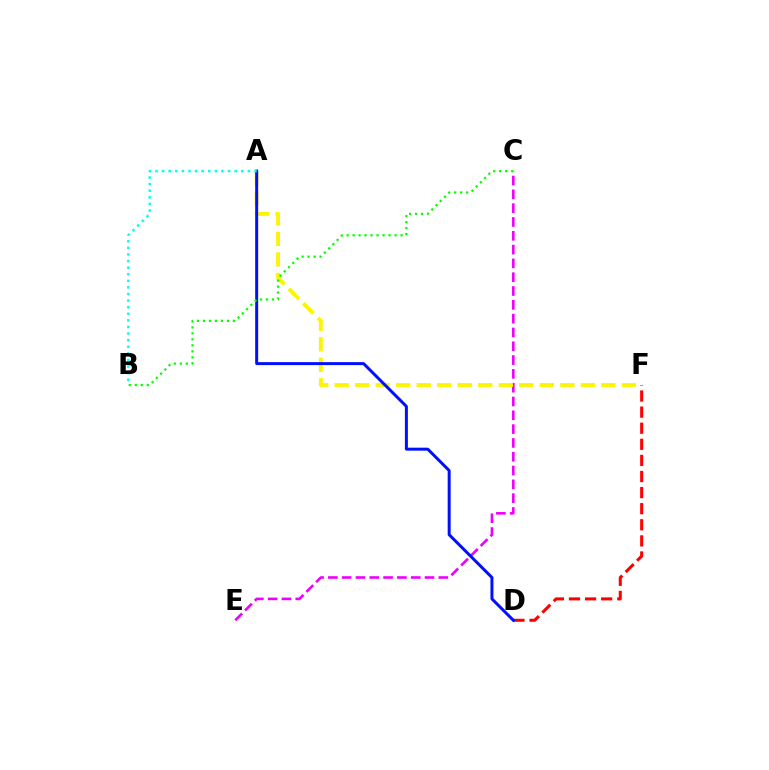{('C', 'E'): [{'color': '#ee00ff', 'line_style': 'dashed', 'thickness': 1.88}], ('A', 'F'): [{'color': '#fcf500', 'line_style': 'dashed', 'thickness': 2.79}], ('D', 'F'): [{'color': '#ff0000', 'line_style': 'dashed', 'thickness': 2.19}], ('A', 'D'): [{'color': '#0010ff', 'line_style': 'solid', 'thickness': 2.15}], ('A', 'B'): [{'color': '#00fff6', 'line_style': 'dotted', 'thickness': 1.79}], ('B', 'C'): [{'color': '#08ff00', 'line_style': 'dotted', 'thickness': 1.63}]}